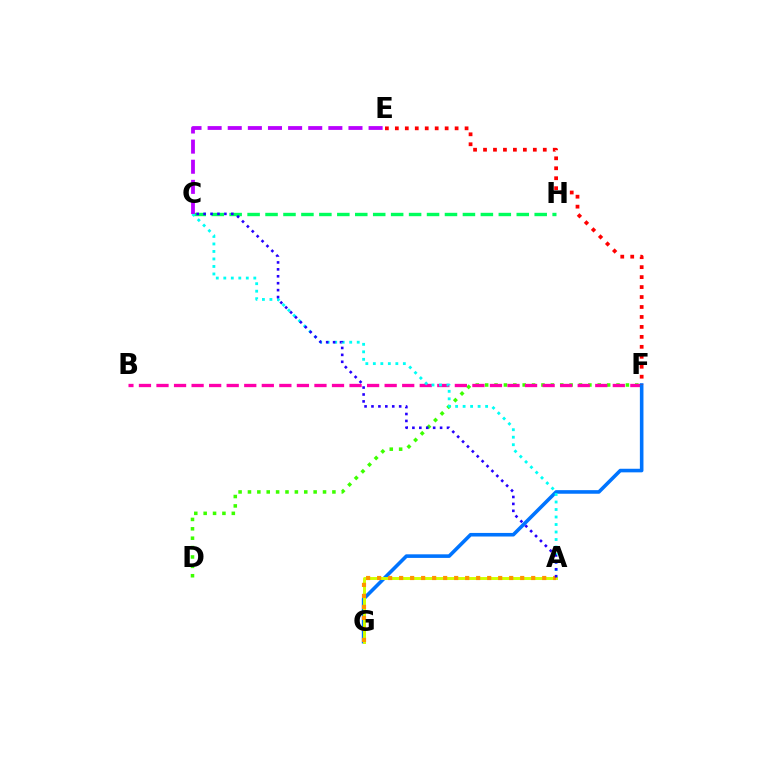{('D', 'F'): [{'color': '#3dff00', 'line_style': 'dotted', 'thickness': 2.55}], ('C', 'H'): [{'color': '#00ff5c', 'line_style': 'dashed', 'thickness': 2.44}], ('B', 'F'): [{'color': '#ff00ac', 'line_style': 'dashed', 'thickness': 2.38}], ('F', 'G'): [{'color': '#0074ff', 'line_style': 'solid', 'thickness': 2.58}], ('A', 'C'): [{'color': '#00fff6', 'line_style': 'dotted', 'thickness': 2.04}, {'color': '#2500ff', 'line_style': 'dotted', 'thickness': 1.88}], ('A', 'G'): [{'color': '#d1ff00', 'line_style': 'solid', 'thickness': 2.13}, {'color': '#ff9400', 'line_style': 'dotted', 'thickness': 2.99}], ('E', 'F'): [{'color': '#ff0000', 'line_style': 'dotted', 'thickness': 2.71}], ('C', 'E'): [{'color': '#b900ff', 'line_style': 'dashed', 'thickness': 2.73}]}